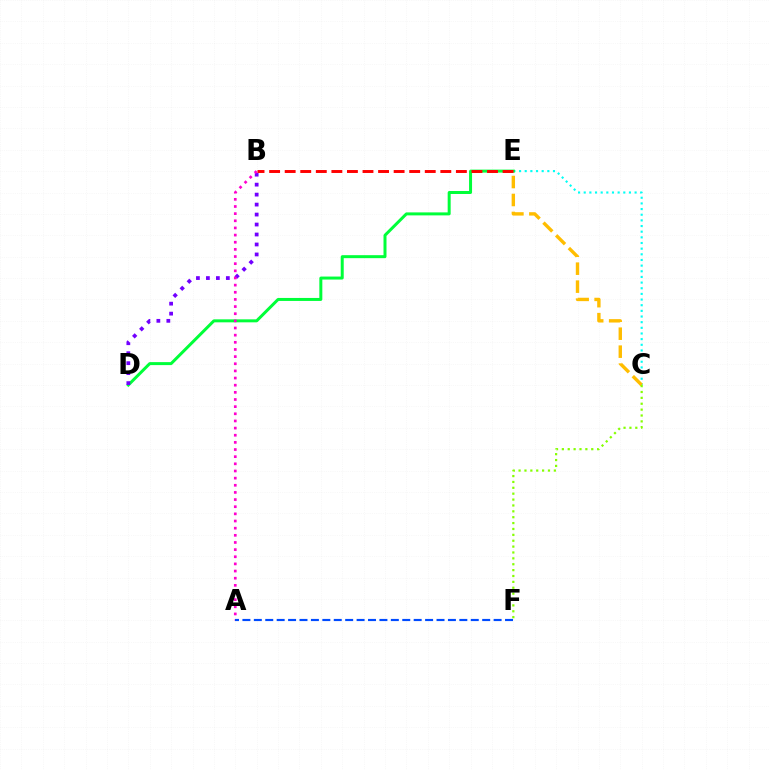{('C', 'E'): [{'color': '#00fff6', 'line_style': 'dotted', 'thickness': 1.54}, {'color': '#ffbd00', 'line_style': 'dashed', 'thickness': 2.44}], ('D', 'E'): [{'color': '#00ff39', 'line_style': 'solid', 'thickness': 2.15}], ('B', 'D'): [{'color': '#7200ff', 'line_style': 'dotted', 'thickness': 2.71}], ('C', 'F'): [{'color': '#84ff00', 'line_style': 'dotted', 'thickness': 1.6}], ('A', 'B'): [{'color': '#ff00cf', 'line_style': 'dotted', 'thickness': 1.94}], ('A', 'F'): [{'color': '#004bff', 'line_style': 'dashed', 'thickness': 1.55}], ('B', 'E'): [{'color': '#ff0000', 'line_style': 'dashed', 'thickness': 2.11}]}